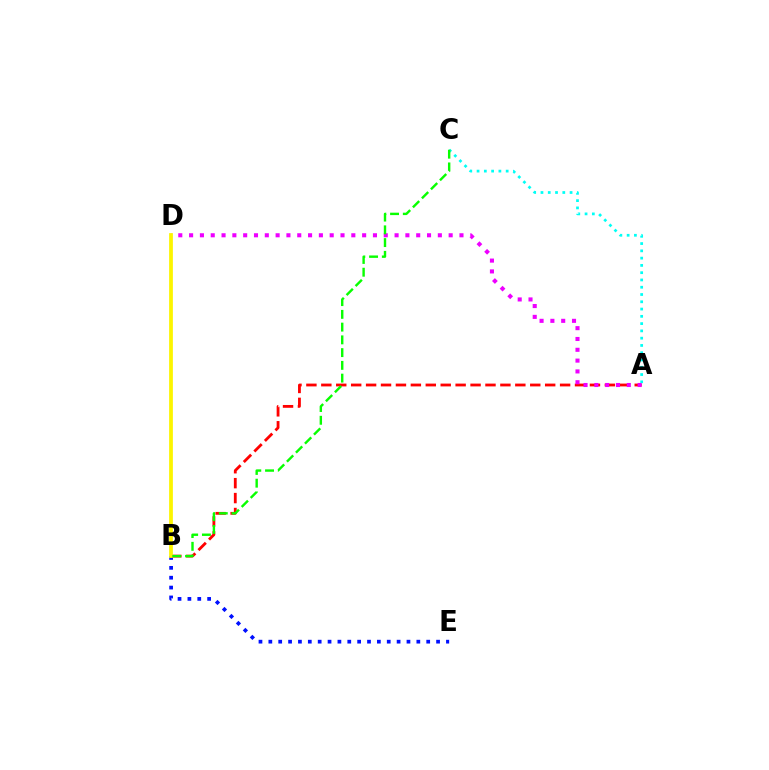{('B', 'E'): [{'color': '#0010ff', 'line_style': 'dotted', 'thickness': 2.68}], ('A', 'B'): [{'color': '#ff0000', 'line_style': 'dashed', 'thickness': 2.03}], ('A', 'C'): [{'color': '#00fff6', 'line_style': 'dotted', 'thickness': 1.98}], ('A', 'D'): [{'color': '#ee00ff', 'line_style': 'dotted', 'thickness': 2.94}], ('B', 'D'): [{'color': '#fcf500', 'line_style': 'solid', 'thickness': 2.71}], ('B', 'C'): [{'color': '#08ff00', 'line_style': 'dashed', 'thickness': 1.73}]}